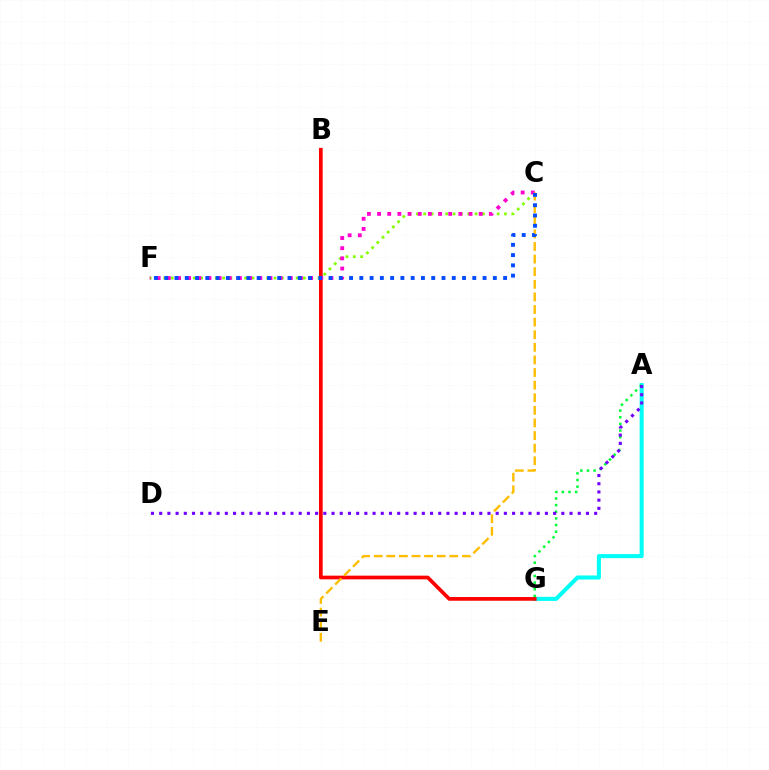{('C', 'F'): [{'color': '#84ff00', 'line_style': 'dotted', 'thickness': 2.0}, {'color': '#ff00cf', 'line_style': 'dotted', 'thickness': 2.76}, {'color': '#004bff', 'line_style': 'dotted', 'thickness': 2.79}], ('A', 'G'): [{'color': '#00fff6', 'line_style': 'solid', 'thickness': 2.92}, {'color': '#00ff39', 'line_style': 'dotted', 'thickness': 1.8}], ('B', 'G'): [{'color': '#ff0000', 'line_style': 'solid', 'thickness': 2.67}], ('A', 'D'): [{'color': '#7200ff', 'line_style': 'dotted', 'thickness': 2.23}], ('C', 'E'): [{'color': '#ffbd00', 'line_style': 'dashed', 'thickness': 1.71}]}